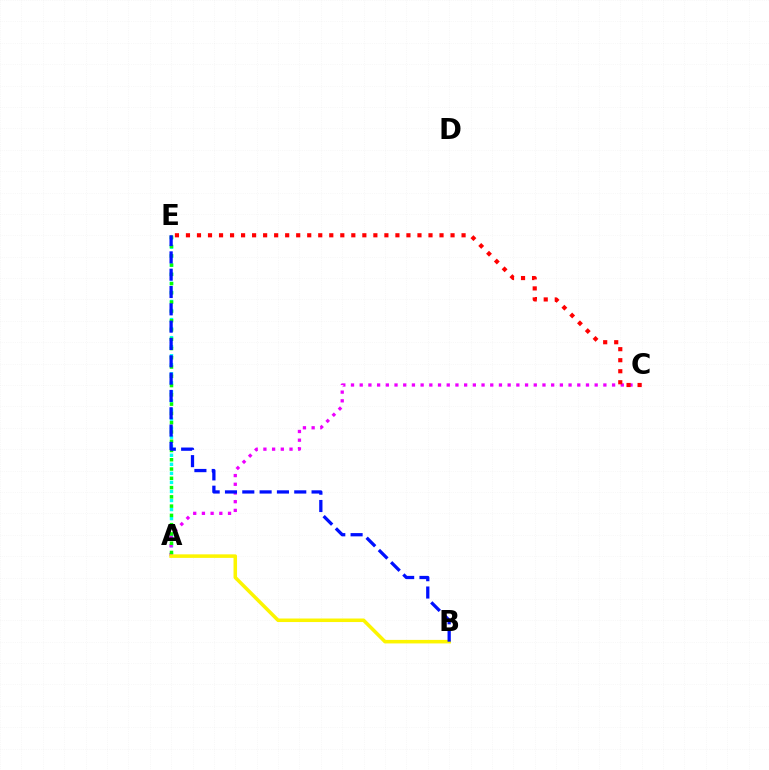{('A', 'E'): [{'color': '#00fff6', 'line_style': 'dotted', 'thickness': 2.46}, {'color': '#08ff00', 'line_style': 'dotted', 'thickness': 2.52}], ('A', 'C'): [{'color': '#ee00ff', 'line_style': 'dotted', 'thickness': 2.36}], ('C', 'E'): [{'color': '#ff0000', 'line_style': 'dotted', 'thickness': 3.0}], ('A', 'B'): [{'color': '#fcf500', 'line_style': 'solid', 'thickness': 2.54}], ('B', 'E'): [{'color': '#0010ff', 'line_style': 'dashed', 'thickness': 2.35}]}